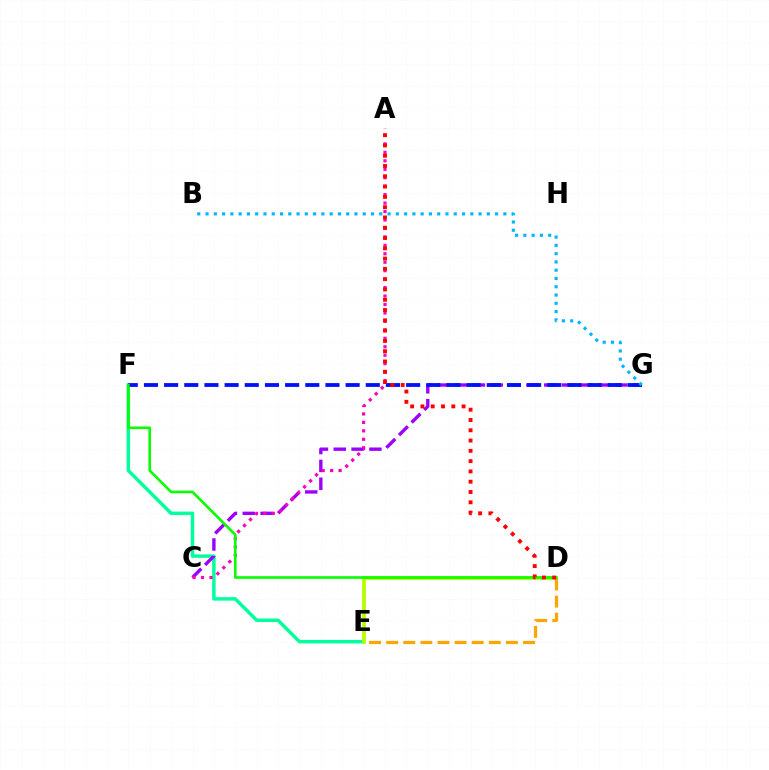{('E', 'F'): [{'color': '#00ff9d', 'line_style': 'solid', 'thickness': 2.49}], ('C', 'G'): [{'color': '#9b00ff', 'line_style': 'dashed', 'thickness': 2.42}], ('A', 'C'): [{'color': '#ff00bd', 'line_style': 'dotted', 'thickness': 2.3}], ('D', 'E'): [{'color': '#b3ff00', 'line_style': 'solid', 'thickness': 2.7}, {'color': '#ffa500', 'line_style': 'dashed', 'thickness': 2.32}], ('F', 'G'): [{'color': '#0010ff', 'line_style': 'dashed', 'thickness': 2.74}], ('D', 'F'): [{'color': '#08ff00', 'line_style': 'solid', 'thickness': 1.89}], ('B', 'G'): [{'color': '#00b5ff', 'line_style': 'dotted', 'thickness': 2.25}], ('A', 'D'): [{'color': '#ff0000', 'line_style': 'dotted', 'thickness': 2.8}]}